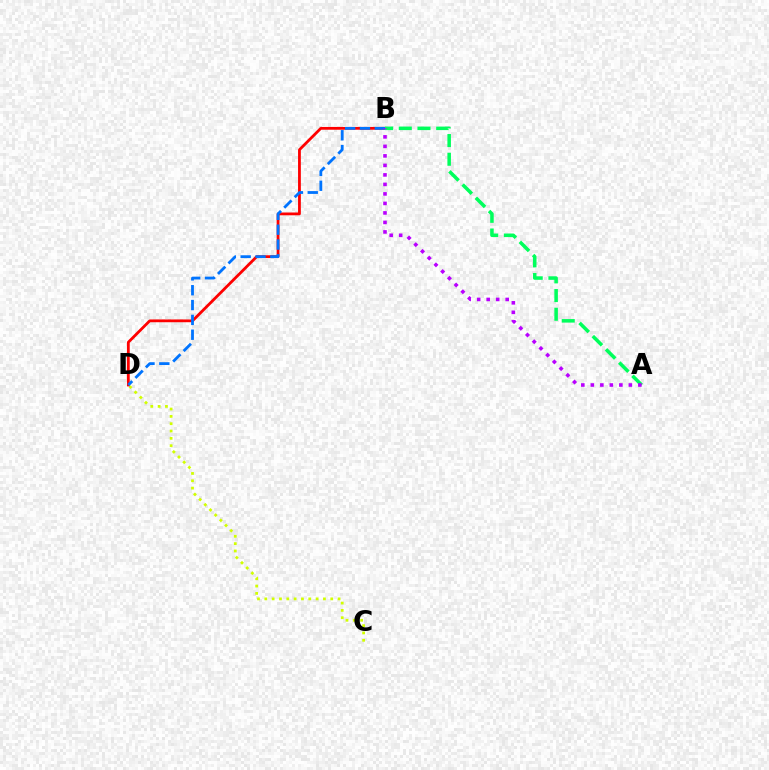{('C', 'D'): [{'color': '#d1ff00', 'line_style': 'dotted', 'thickness': 1.99}], ('B', 'D'): [{'color': '#ff0000', 'line_style': 'solid', 'thickness': 2.01}, {'color': '#0074ff', 'line_style': 'dashed', 'thickness': 2.02}], ('A', 'B'): [{'color': '#00ff5c', 'line_style': 'dashed', 'thickness': 2.54}, {'color': '#b900ff', 'line_style': 'dotted', 'thickness': 2.58}]}